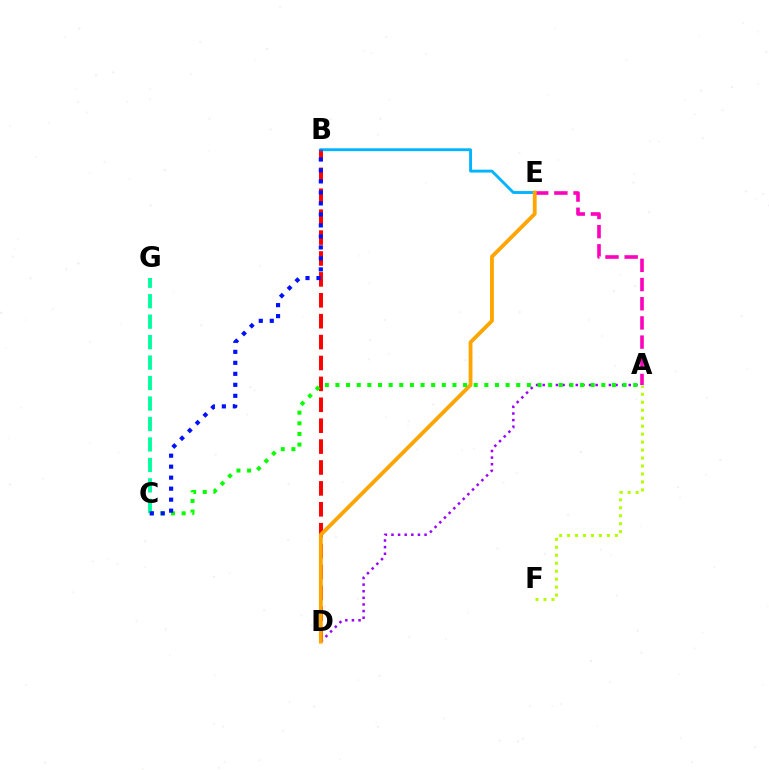{('B', 'D'): [{'color': '#ff0000', 'line_style': 'dashed', 'thickness': 2.84}], ('A', 'D'): [{'color': '#9b00ff', 'line_style': 'dotted', 'thickness': 1.8}], ('A', 'E'): [{'color': '#ff00bd', 'line_style': 'dashed', 'thickness': 2.61}], ('B', 'E'): [{'color': '#00b5ff', 'line_style': 'solid', 'thickness': 2.07}], ('C', 'G'): [{'color': '#00ff9d', 'line_style': 'dashed', 'thickness': 2.78}], ('D', 'E'): [{'color': '#ffa500', 'line_style': 'solid', 'thickness': 2.75}], ('A', 'C'): [{'color': '#08ff00', 'line_style': 'dotted', 'thickness': 2.89}], ('B', 'C'): [{'color': '#0010ff', 'line_style': 'dotted', 'thickness': 2.99}], ('A', 'F'): [{'color': '#b3ff00', 'line_style': 'dotted', 'thickness': 2.16}]}